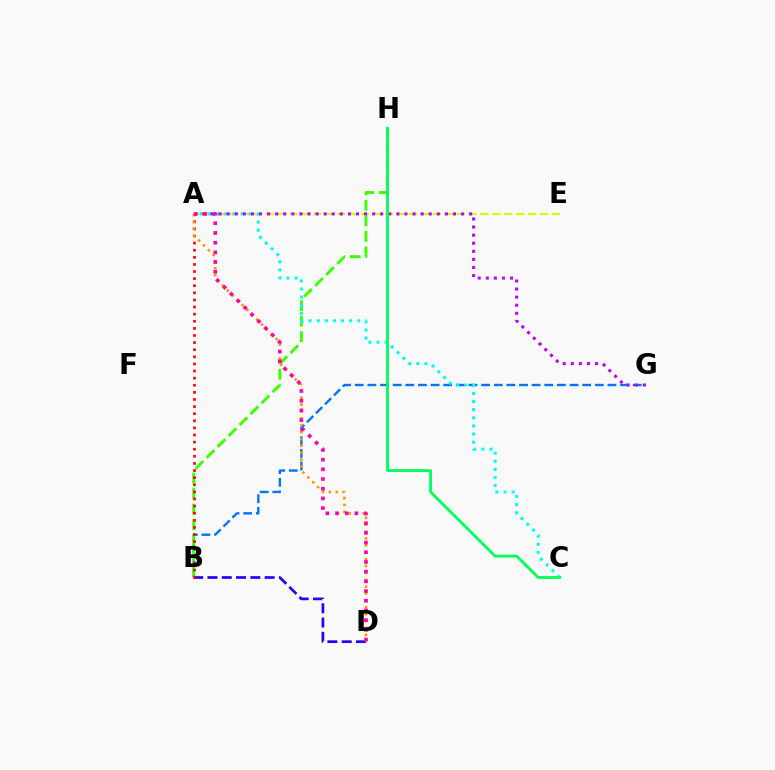{('B', 'G'): [{'color': '#0074ff', 'line_style': 'dashed', 'thickness': 1.72}], ('A', 'E'): [{'color': '#d1ff00', 'line_style': 'dashed', 'thickness': 1.62}], ('B', 'D'): [{'color': '#2500ff', 'line_style': 'dashed', 'thickness': 1.94}], ('B', 'H'): [{'color': '#3dff00', 'line_style': 'dashed', 'thickness': 2.11}], ('A', 'C'): [{'color': '#00fff6', 'line_style': 'dotted', 'thickness': 2.2}], ('A', 'B'): [{'color': '#ff0000', 'line_style': 'dotted', 'thickness': 1.93}], ('A', 'D'): [{'color': '#ff9400', 'line_style': 'dotted', 'thickness': 1.87}, {'color': '#ff00ac', 'line_style': 'dotted', 'thickness': 2.63}], ('A', 'G'): [{'color': '#b900ff', 'line_style': 'dotted', 'thickness': 2.2}], ('C', 'H'): [{'color': '#00ff5c', 'line_style': 'solid', 'thickness': 2.04}]}